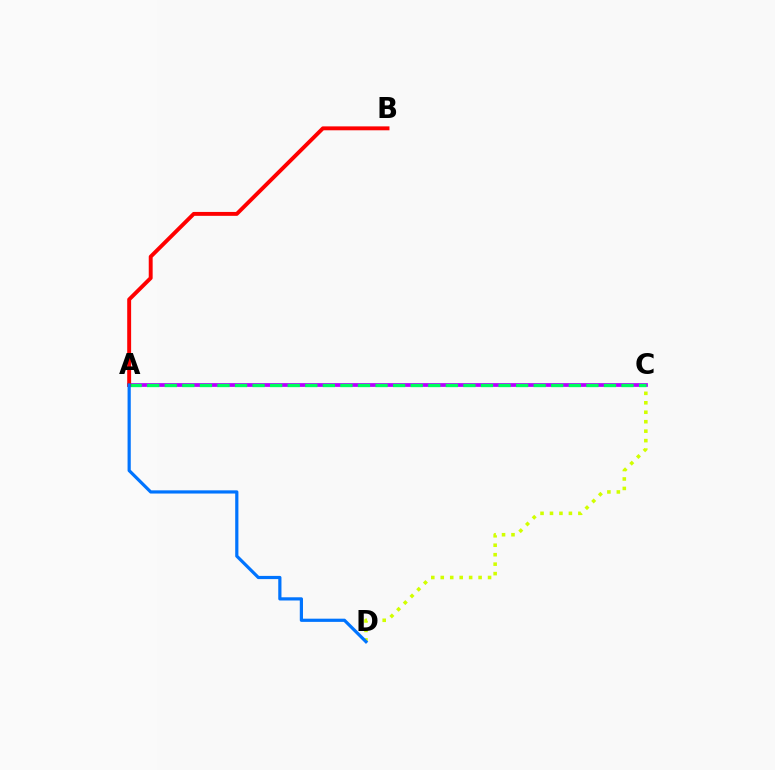{('C', 'D'): [{'color': '#d1ff00', 'line_style': 'dotted', 'thickness': 2.57}], ('A', 'C'): [{'color': '#b900ff', 'line_style': 'solid', 'thickness': 2.7}, {'color': '#00ff5c', 'line_style': 'dashed', 'thickness': 2.39}], ('A', 'B'): [{'color': '#ff0000', 'line_style': 'solid', 'thickness': 2.82}], ('A', 'D'): [{'color': '#0074ff', 'line_style': 'solid', 'thickness': 2.3}]}